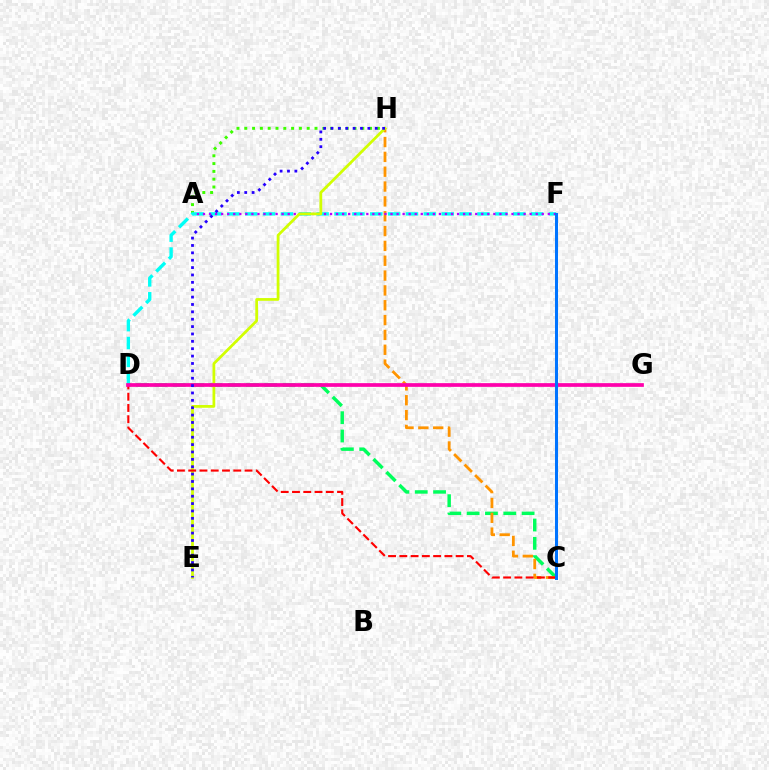{('C', 'D'): [{'color': '#00ff5c', 'line_style': 'dashed', 'thickness': 2.49}, {'color': '#ff0000', 'line_style': 'dashed', 'thickness': 1.53}], ('A', 'H'): [{'color': '#3dff00', 'line_style': 'dotted', 'thickness': 2.12}], ('D', 'F'): [{'color': '#00fff6', 'line_style': 'dashed', 'thickness': 2.43}], ('C', 'H'): [{'color': '#ff9400', 'line_style': 'dashed', 'thickness': 2.02}], ('A', 'F'): [{'color': '#b900ff', 'line_style': 'dotted', 'thickness': 1.64}], ('E', 'H'): [{'color': '#d1ff00', 'line_style': 'solid', 'thickness': 1.98}, {'color': '#2500ff', 'line_style': 'dotted', 'thickness': 2.0}], ('D', 'G'): [{'color': '#ff00ac', 'line_style': 'solid', 'thickness': 2.67}], ('C', 'F'): [{'color': '#0074ff', 'line_style': 'solid', 'thickness': 2.18}]}